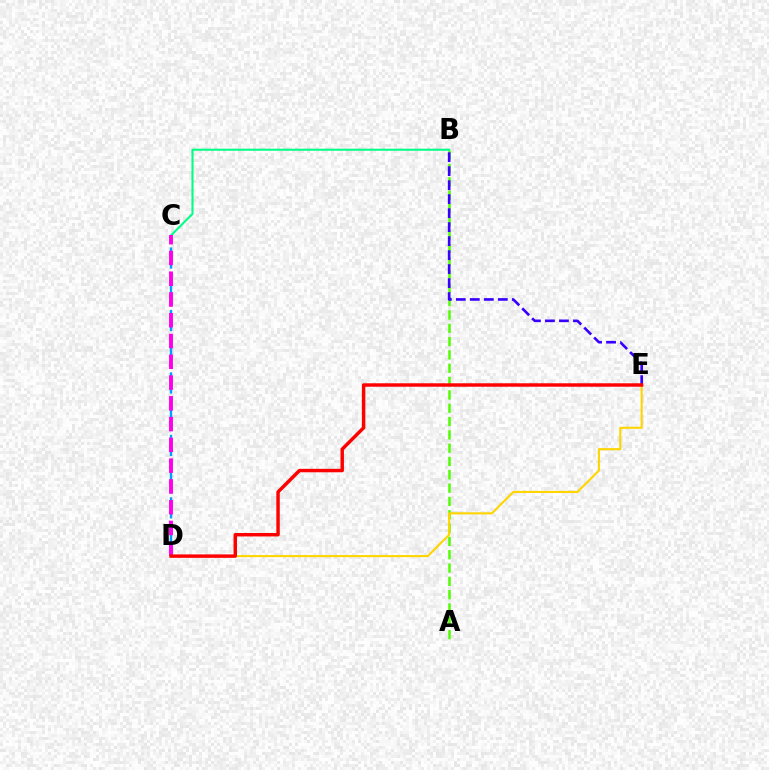{('C', 'D'): [{'color': '#009eff', 'line_style': 'dashed', 'thickness': 1.7}, {'color': '#ff00ed', 'line_style': 'dashed', 'thickness': 2.82}], ('A', 'B'): [{'color': '#4fff00', 'line_style': 'dashed', 'thickness': 1.81}], ('B', 'E'): [{'color': '#3700ff', 'line_style': 'dashed', 'thickness': 1.9}], ('B', 'C'): [{'color': '#00ff86', 'line_style': 'solid', 'thickness': 1.5}], ('D', 'E'): [{'color': '#ffd500', 'line_style': 'solid', 'thickness': 1.52}, {'color': '#ff0000', 'line_style': 'solid', 'thickness': 2.48}]}